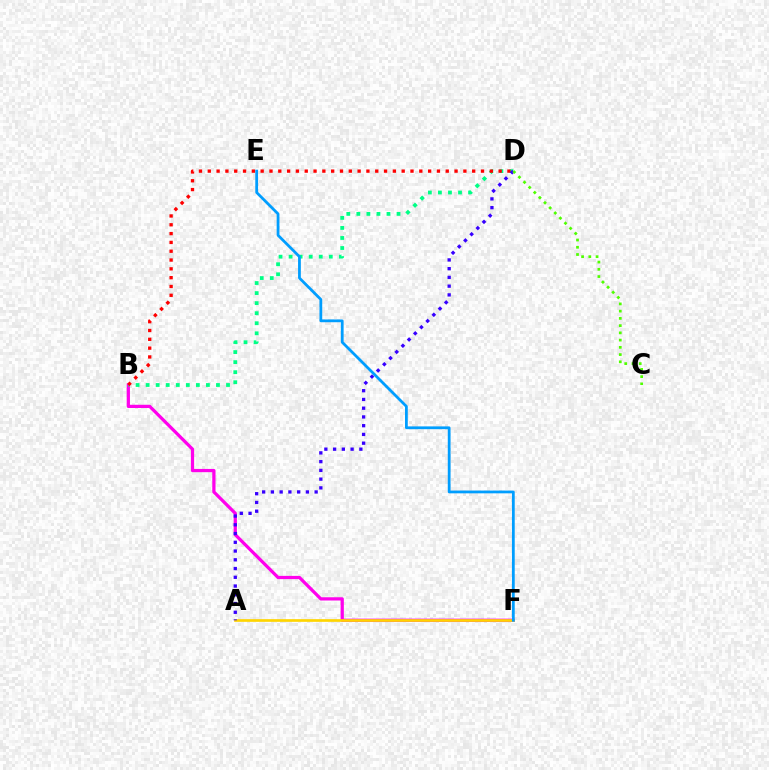{('B', 'F'): [{'color': '#ff00ed', 'line_style': 'solid', 'thickness': 2.33}], ('A', 'F'): [{'color': '#ffd500', 'line_style': 'solid', 'thickness': 1.93}], ('B', 'D'): [{'color': '#00ff86', 'line_style': 'dotted', 'thickness': 2.73}, {'color': '#ff0000', 'line_style': 'dotted', 'thickness': 2.39}], ('E', 'F'): [{'color': '#009eff', 'line_style': 'solid', 'thickness': 2.0}], ('A', 'D'): [{'color': '#3700ff', 'line_style': 'dotted', 'thickness': 2.38}], ('C', 'D'): [{'color': '#4fff00', 'line_style': 'dotted', 'thickness': 1.97}]}